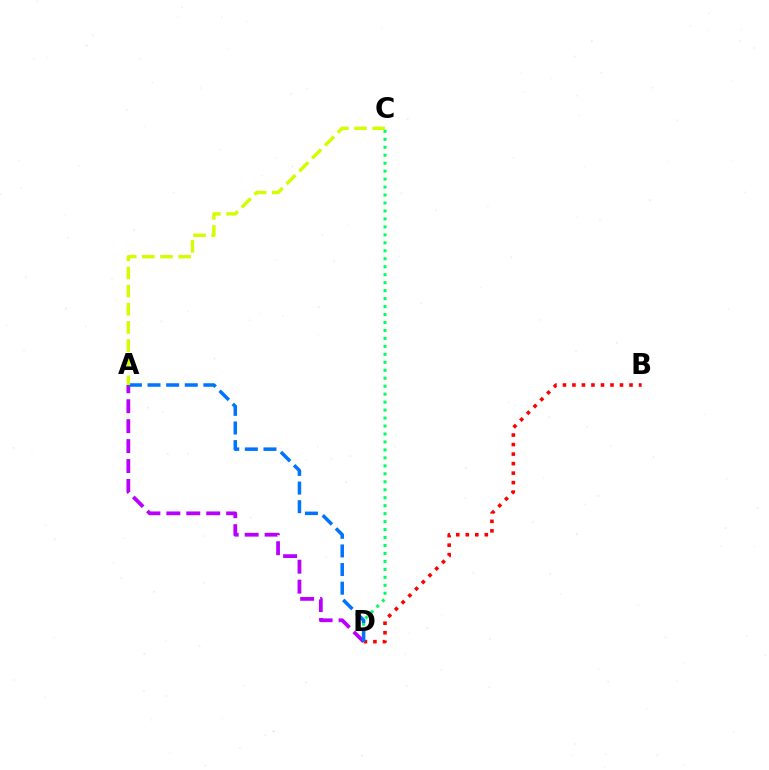{('C', 'D'): [{'color': '#00ff5c', 'line_style': 'dotted', 'thickness': 2.16}], ('B', 'D'): [{'color': '#ff0000', 'line_style': 'dotted', 'thickness': 2.58}], ('A', 'D'): [{'color': '#b900ff', 'line_style': 'dashed', 'thickness': 2.71}, {'color': '#0074ff', 'line_style': 'dashed', 'thickness': 2.53}], ('A', 'C'): [{'color': '#d1ff00', 'line_style': 'dashed', 'thickness': 2.47}]}